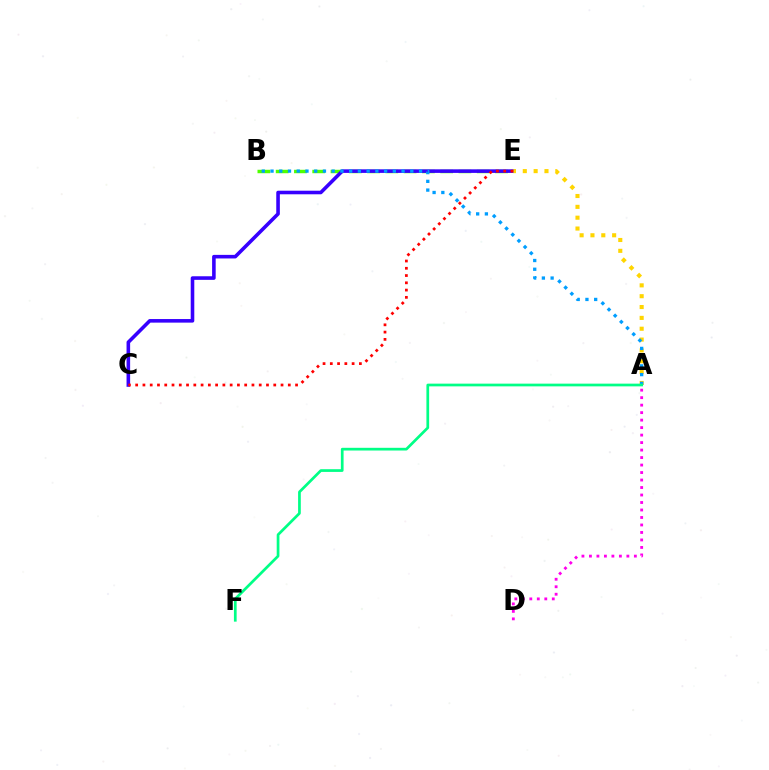{('A', 'D'): [{'color': '#ff00ed', 'line_style': 'dotted', 'thickness': 2.03}], ('B', 'E'): [{'color': '#4fff00', 'line_style': 'dashed', 'thickness': 2.48}], ('C', 'E'): [{'color': '#3700ff', 'line_style': 'solid', 'thickness': 2.58}, {'color': '#ff0000', 'line_style': 'dotted', 'thickness': 1.97}], ('A', 'E'): [{'color': '#ffd500', 'line_style': 'dotted', 'thickness': 2.95}], ('A', 'B'): [{'color': '#009eff', 'line_style': 'dotted', 'thickness': 2.37}], ('A', 'F'): [{'color': '#00ff86', 'line_style': 'solid', 'thickness': 1.95}]}